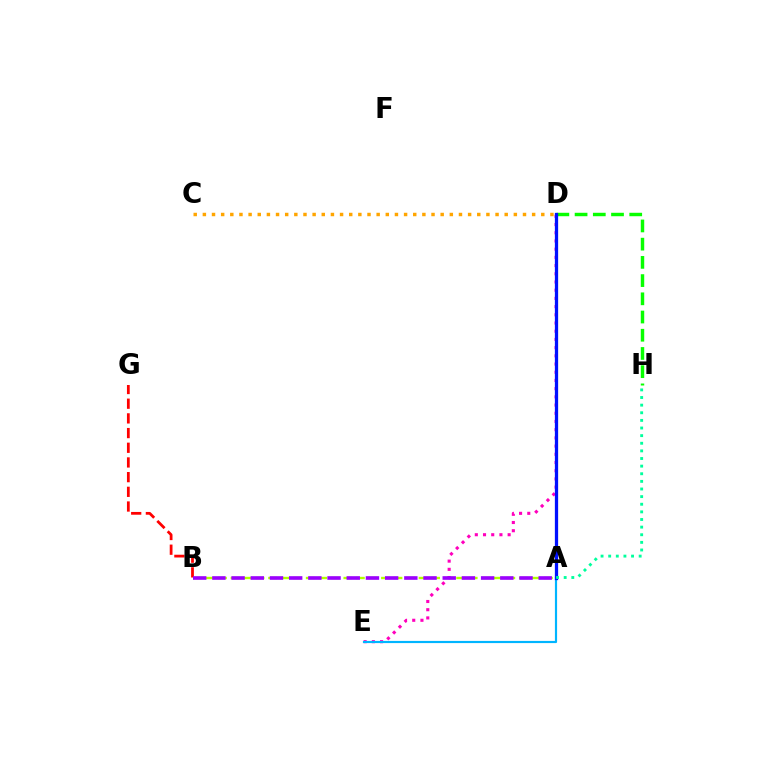{('D', 'H'): [{'color': '#08ff00', 'line_style': 'dashed', 'thickness': 2.47}], ('C', 'D'): [{'color': '#ffa500', 'line_style': 'dotted', 'thickness': 2.49}], ('A', 'B'): [{'color': '#b3ff00', 'line_style': 'dashed', 'thickness': 1.7}, {'color': '#9b00ff', 'line_style': 'dashed', 'thickness': 2.61}], ('D', 'E'): [{'color': '#ff00bd', 'line_style': 'dotted', 'thickness': 2.23}], ('A', 'E'): [{'color': '#00b5ff', 'line_style': 'solid', 'thickness': 1.57}], ('A', 'D'): [{'color': '#0010ff', 'line_style': 'solid', 'thickness': 2.35}], ('B', 'G'): [{'color': '#ff0000', 'line_style': 'dashed', 'thickness': 2.0}], ('A', 'H'): [{'color': '#00ff9d', 'line_style': 'dotted', 'thickness': 2.07}]}